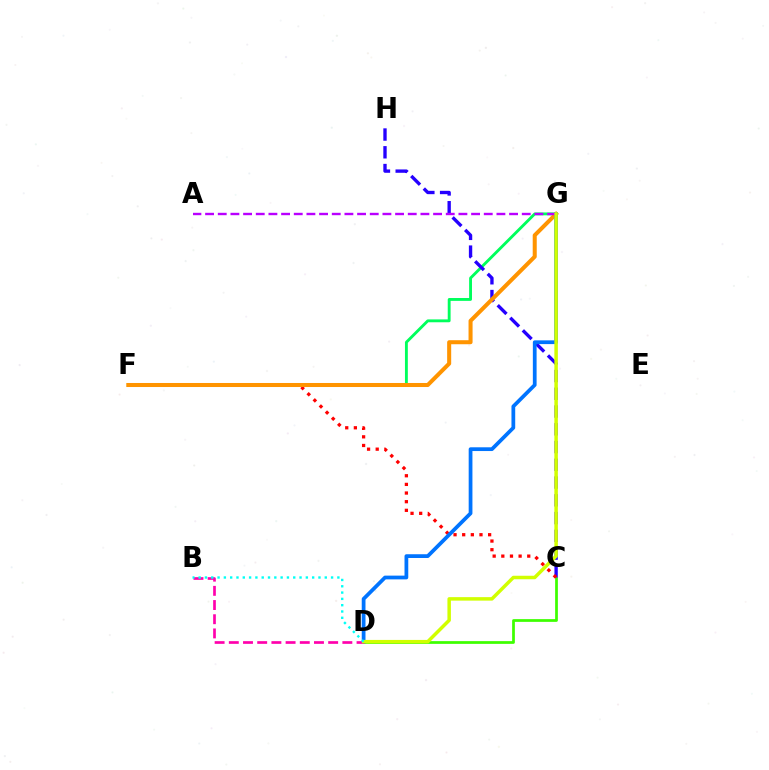{('C', 'D'): [{'color': '#3dff00', 'line_style': 'solid', 'thickness': 1.97}], ('F', 'G'): [{'color': '#00ff5c', 'line_style': 'solid', 'thickness': 2.06}, {'color': '#ff9400', 'line_style': 'solid', 'thickness': 2.9}], ('C', 'H'): [{'color': '#2500ff', 'line_style': 'dashed', 'thickness': 2.41}], ('C', 'F'): [{'color': '#ff0000', 'line_style': 'dotted', 'thickness': 2.35}], ('D', 'G'): [{'color': '#0074ff', 'line_style': 'solid', 'thickness': 2.7}, {'color': '#d1ff00', 'line_style': 'solid', 'thickness': 2.51}], ('A', 'G'): [{'color': '#b900ff', 'line_style': 'dashed', 'thickness': 1.72}], ('B', 'D'): [{'color': '#ff00ac', 'line_style': 'dashed', 'thickness': 1.93}, {'color': '#00fff6', 'line_style': 'dotted', 'thickness': 1.71}]}